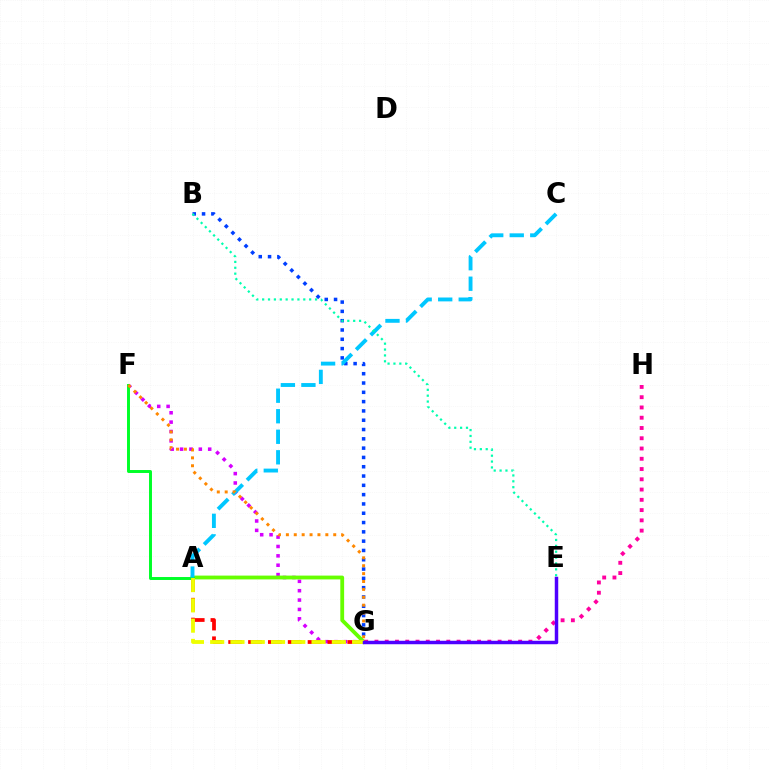{('F', 'G'): [{'color': '#d600ff', 'line_style': 'dotted', 'thickness': 2.55}, {'color': '#ff8800', 'line_style': 'dotted', 'thickness': 2.14}], ('A', 'G'): [{'color': '#66ff00', 'line_style': 'solid', 'thickness': 2.75}, {'color': '#ff0000', 'line_style': 'dashed', 'thickness': 2.7}, {'color': '#eeff00', 'line_style': 'dashed', 'thickness': 2.75}], ('A', 'F'): [{'color': '#00ff27', 'line_style': 'solid', 'thickness': 2.12}], ('G', 'H'): [{'color': '#ff00a0', 'line_style': 'dotted', 'thickness': 2.79}], ('B', 'G'): [{'color': '#003fff', 'line_style': 'dotted', 'thickness': 2.53}], ('A', 'C'): [{'color': '#00c7ff', 'line_style': 'dashed', 'thickness': 2.79}], ('B', 'E'): [{'color': '#00ffaf', 'line_style': 'dotted', 'thickness': 1.6}], ('E', 'G'): [{'color': '#4f00ff', 'line_style': 'solid', 'thickness': 2.5}]}